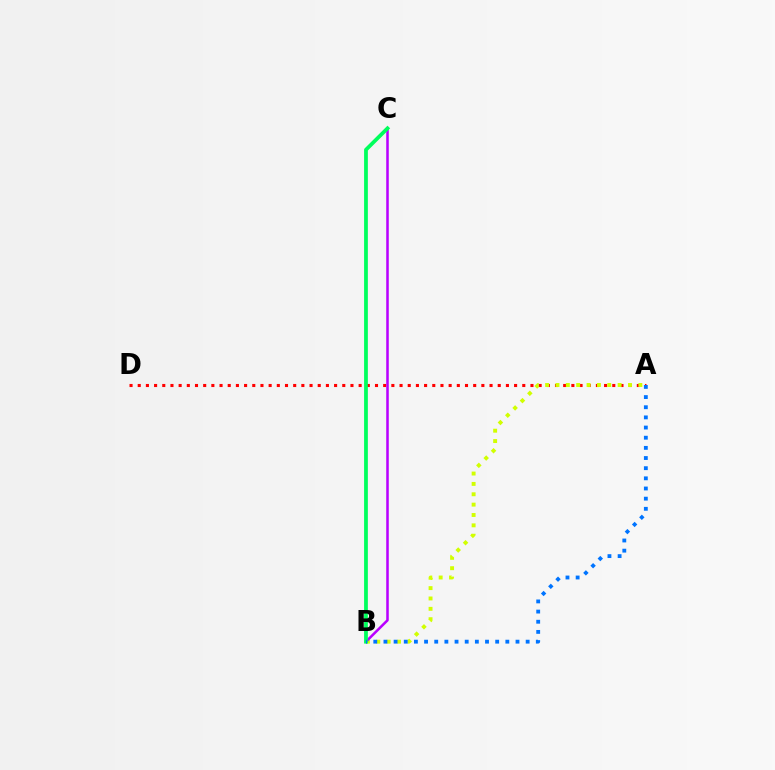{('A', 'D'): [{'color': '#ff0000', 'line_style': 'dotted', 'thickness': 2.22}], ('A', 'B'): [{'color': '#d1ff00', 'line_style': 'dotted', 'thickness': 2.82}, {'color': '#0074ff', 'line_style': 'dotted', 'thickness': 2.76}], ('B', 'C'): [{'color': '#b900ff', 'line_style': 'solid', 'thickness': 1.83}, {'color': '#00ff5c', 'line_style': 'solid', 'thickness': 2.71}]}